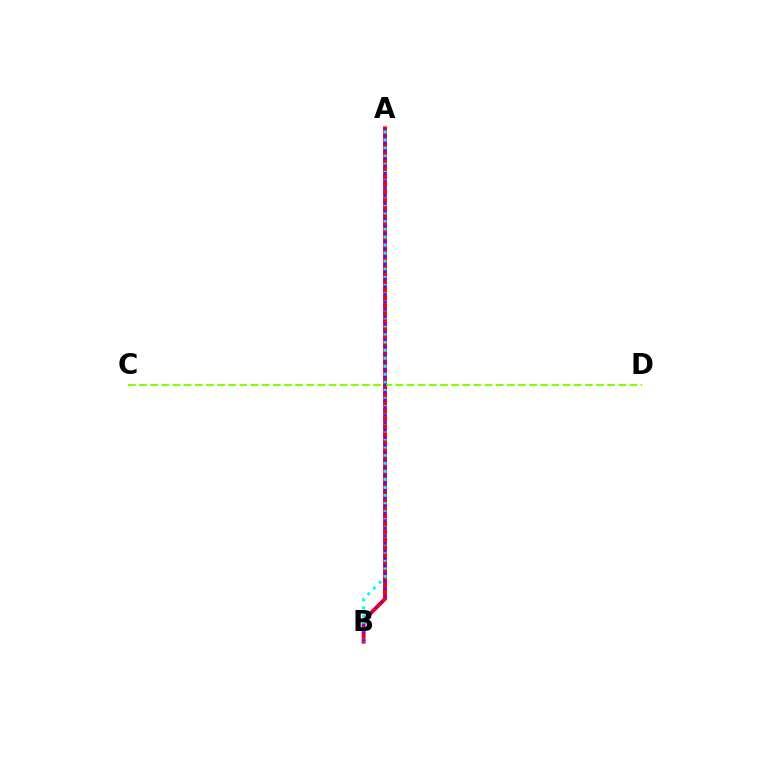{('A', 'B'): [{'color': '#ff0000', 'line_style': 'solid', 'thickness': 2.84}, {'color': '#00fff6', 'line_style': 'dotted', 'thickness': 2.19}, {'color': '#7200ff', 'line_style': 'dotted', 'thickness': 2.05}], ('C', 'D'): [{'color': '#84ff00', 'line_style': 'dashed', 'thickness': 1.51}]}